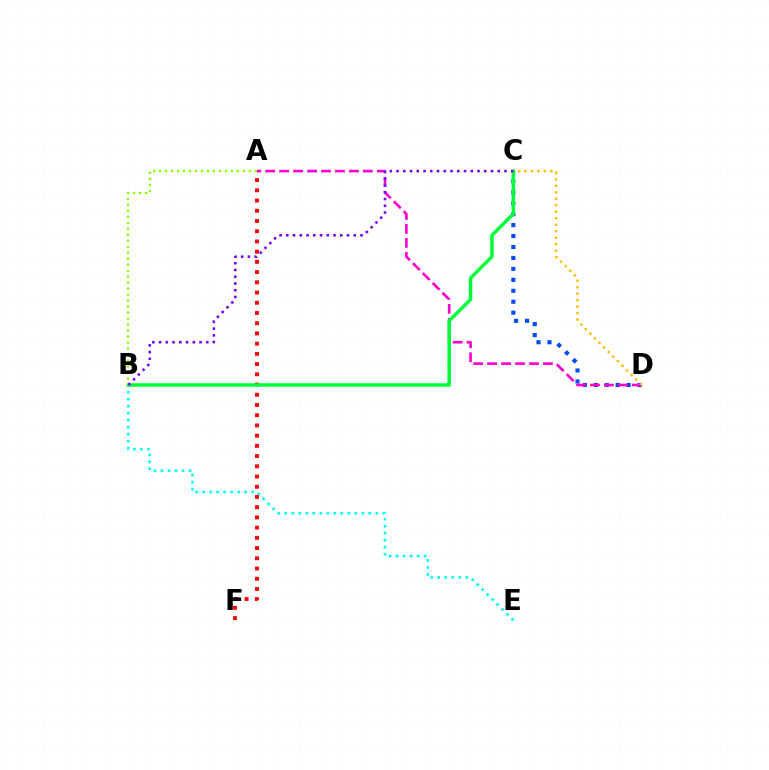{('C', 'D'): [{'color': '#004bff', 'line_style': 'dotted', 'thickness': 2.97}, {'color': '#ffbd00', 'line_style': 'dotted', 'thickness': 1.76}], ('B', 'E'): [{'color': '#00fff6', 'line_style': 'dotted', 'thickness': 1.9}], ('A', 'F'): [{'color': '#ff0000', 'line_style': 'dotted', 'thickness': 2.78}], ('A', 'D'): [{'color': '#ff00cf', 'line_style': 'dashed', 'thickness': 1.9}], ('B', 'C'): [{'color': '#00ff39', 'line_style': 'solid', 'thickness': 2.5}, {'color': '#7200ff', 'line_style': 'dotted', 'thickness': 1.83}], ('A', 'B'): [{'color': '#84ff00', 'line_style': 'dotted', 'thickness': 1.63}]}